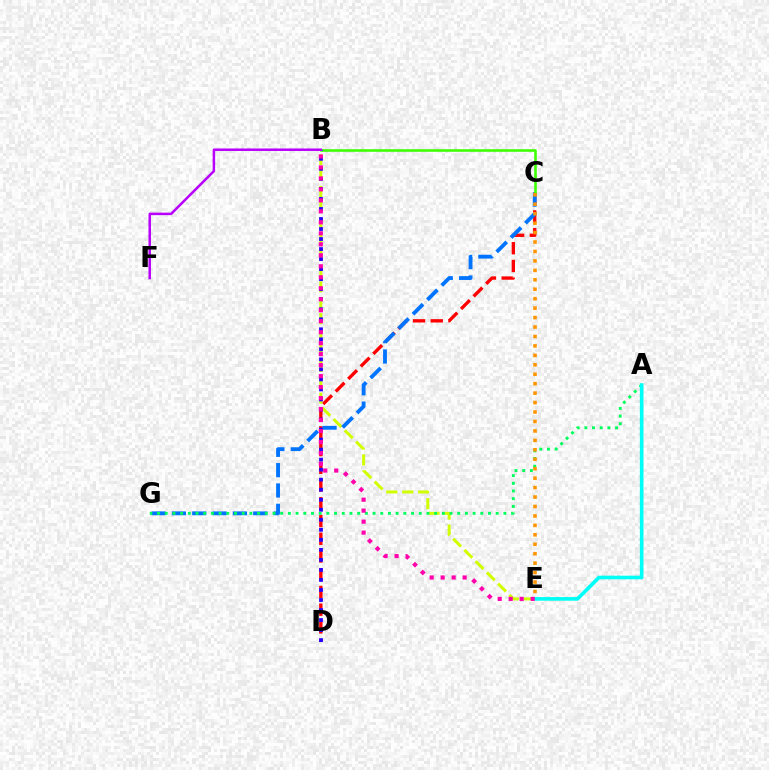{('C', 'D'): [{'color': '#ff0000', 'line_style': 'dashed', 'thickness': 2.41}], ('B', 'E'): [{'color': '#d1ff00', 'line_style': 'dashed', 'thickness': 2.16}, {'color': '#ff00ac', 'line_style': 'dotted', 'thickness': 2.98}], ('C', 'G'): [{'color': '#0074ff', 'line_style': 'dashed', 'thickness': 2.76}], ('B', 'C'): [{'color': '#3dff00', 'line_style': 'solid', 'thickness': 1.87}], ('B', 'D'): [{'color': '#2500ff', 'line_style': 'dotted', 'thickness': 2.72}], ('A', 'G'): [{'color': '#00ff5c', 'line_style': 'dotted', 'thickness': 2.09}], ('C', 'E'): [{'color': '#ff9400', 'line_style': 'dotted', 'thickness': 2.57}], ('A', 'E'): [{'color': '#00fff6', 'line_style': 'solid', 'thickness': 2.61}], ('B', 'F'): [{'color': '#b900ff', 'line_style': 'solid', 'thickness': 1.8}]}